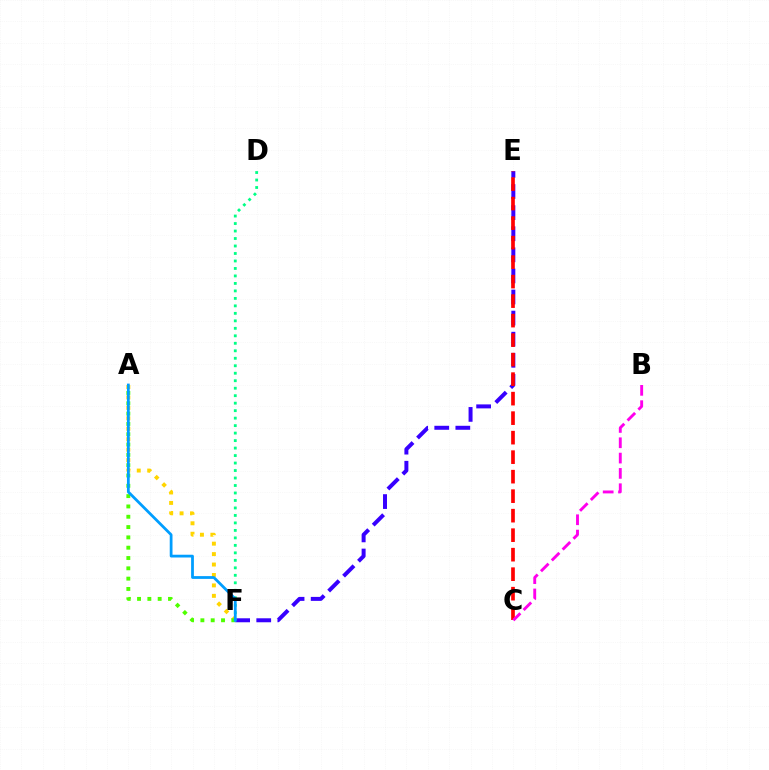{('E', 'F'): [{'color': '#3700ff', 'line_style': 'dashed', 'thickness': 2.87}], ('A', 'F'): [{'color': '#ffd500', 'line_style': 'dotted', 'thickness': 2.84}, {'color': '#4fff00', 'line_style': 'dotted', 'thickness': 2.8}, {'color': '#009eff', 'line_style': 'solid', 'thickness': 2.0}], ('C', 'E'): [{'color': '#ff0000', 'line_style': 'dashed', 'thickness': 2.65}], ('B', 'C'): [{'color': '#ff00ed', 'line_style': 'dashed', 'thickness': 2.08}], ('D', 'F'): [{'color': '#00ff86', 'line_style': 'dotted', 'thickness': 2.03}]}